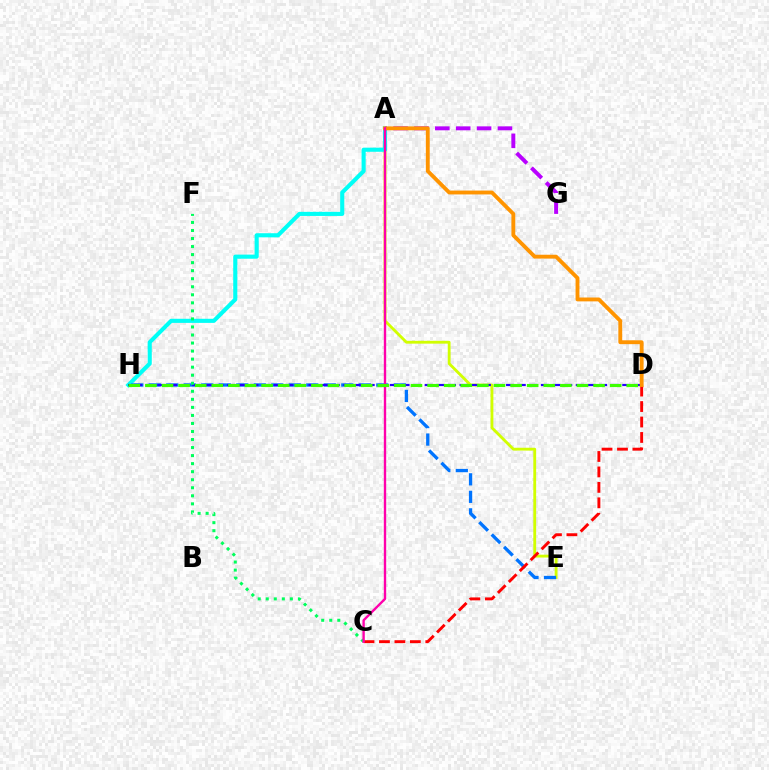{('A', 'E'): [{'color': '#d1ff00', 'line_style': 'solid', 'thickness': 2.04}], ('A', 'H'): [{'color': '#00fff6', 'line_style': 'solid', 'thickness': 2.95}], ('E', 'H'): [{'color': '#0074ff', 'line_style': 'dashed', 'thickness': 2.38}], ('D', 'H'): [{'color': '#2500ff', 'line_style': 'dashed', 'thickness': 1.58}, {'color': '#3dff00', 'line_style': 'dashed', 'thickness': 2.25}], ('C', 'D'): [{'color': '#ff0000', 'line_style': 'dashed', 'thickness': 2.1}], ('A', 'G'): [{'color': '#b900ff', 'line_style': 'dashed', 'thickness': 2.84}], ('A', 'D'): [{'color': '#ff9400', 'line_style': 'solid', 'thickness': 2.78}], ('C', 'F'): [{'color': '#00ff5c', 'line_style': 'dotted', 'thickness': 2.18}], ('A', 'C'): [{'color': '#ff00ac', 'line_style': 'solid', 'thickness': 1.71}]}